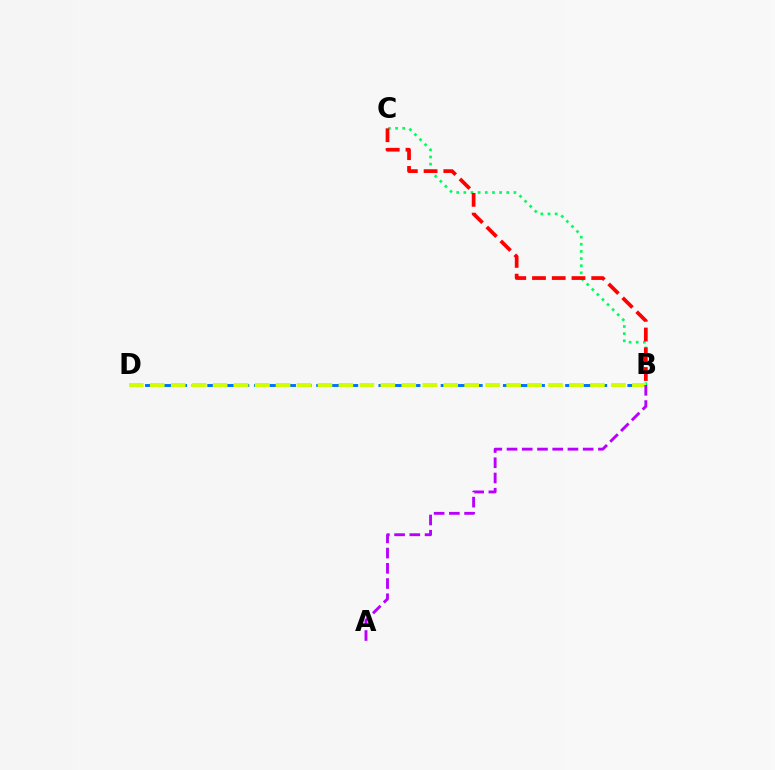{('B', 'D'): [{'color': '#0074ff', 'line_style': 'dashed', 'thickness': 2.11}, {'color': '#d1ff00', 'line_style': 'dashed', 'thickness': 2.85}], ('B', 'C'): [{'color': '#00ff5c', 'line_style': 'dotted', 'thickness': 1.94}, {'color': '#ff0000', 'line_style': 'dashed', 'thickness': 2.68}], ('A', 'B'): [{'color': '#b900ff', 'line_style': 'dashed', 'thickness': 2.07}]}